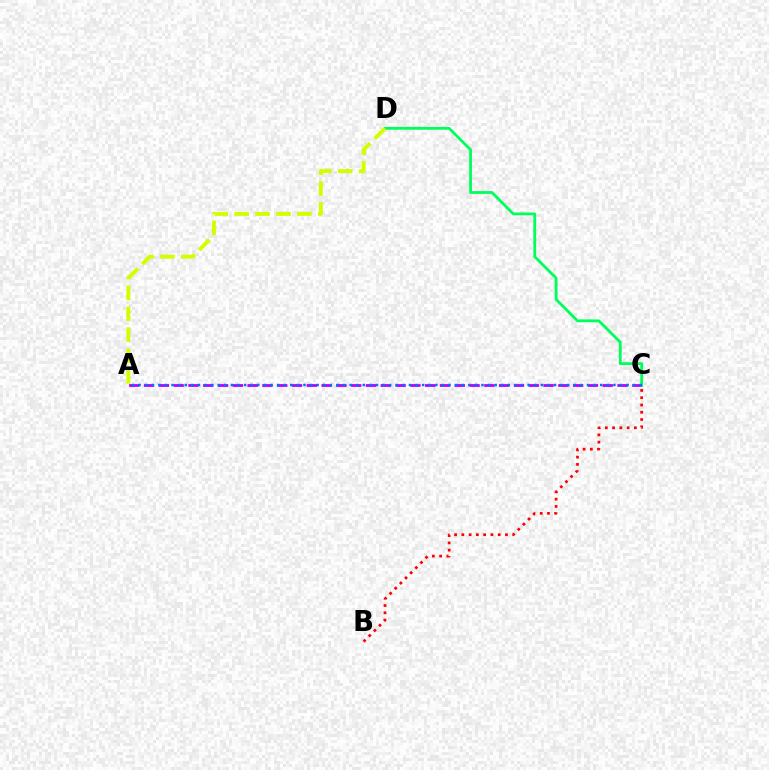{('B', 'C'): [{'color': '#ff0000', 'line_style': 'dotted', 'thickness': 1.98}], ('A', 'C'): [{'color': '#b900ff', 'line_style': 'dashed', 'thickness': 2.01}, {'color': '#0074ff', 'line_style': 'dotted', 'thickness': 1.79}], ('C', 'D'): [{'color': '#00ff5c', 'line_style': 'solid', 'thickness': 2.03}], ('A', 'D'): [{'color': '#d1ff00', 'line_style': 'dashed', 'thickness': 2.84}]}